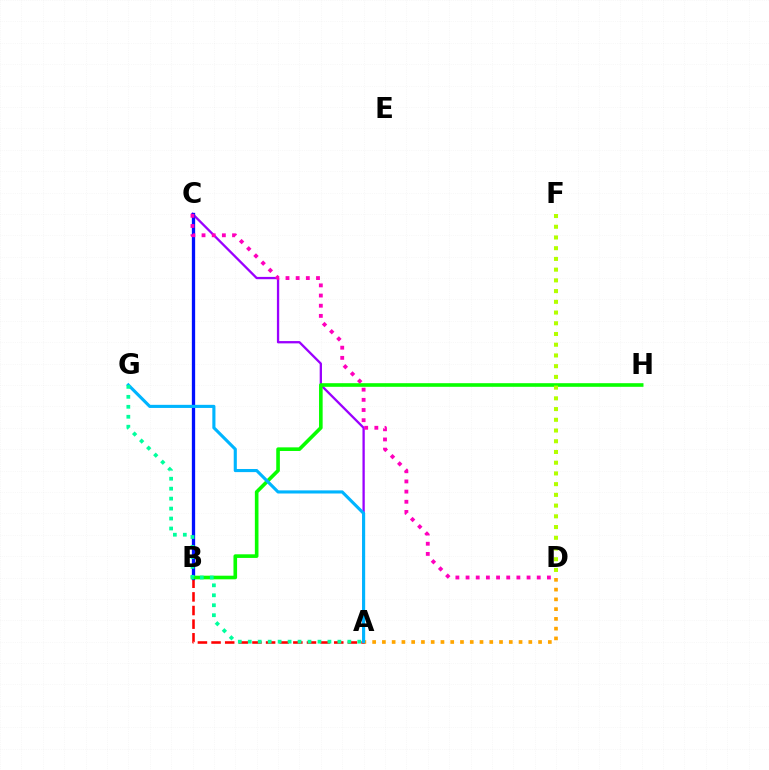{('A', 'D'): [{'color': '#ffa500', 'line_style': 'dotted', 'thickness': 2.65}], ('A', 'C'): [{'color': '#9b00ff', 'line_style': 'solid', 'thickness': 1.66}], ('A', 'B'): [{'color': '#ff0000', 'line_style': 'dashed', 'thickness': 1.85}], ('B', 'C'): [{'color': '#0010ff', 'line_style': 'solid', 'thickness': 2.37}], ('B', 'H'): [{'color': '#08ff00', 'line_style': 'solid', 'thickness': 2.61}], ('A', 'G'): [{'color': '#00b5ff', 'line_style': 'solid', 'thickness': 2.24}, {'color': '#00ff9d', 'line_style': 'dotted', 'thickness': 2.71}], ('C', 'D'): [{'color': '#ff00bd', 'line_style': 'dotted', 'thickness': 2.76}], ('D', 'F'): [{'color': '#b3ff00', 'line_style': 'dotted', 'thickness': 2.91}]}